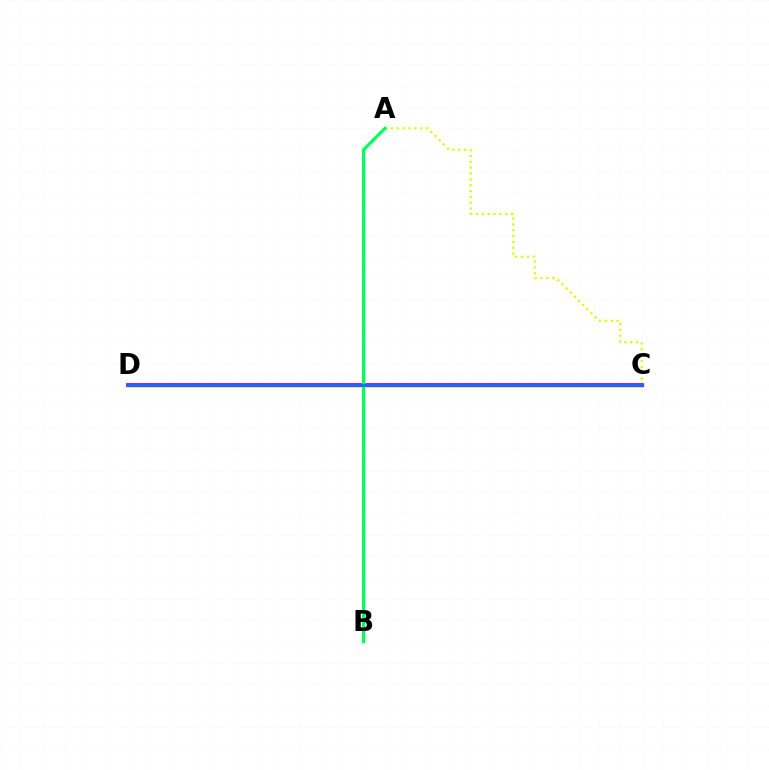{('A', 'C'): [{'color': '#d1ff00', 'line_style': 'dotted', 'thickness': 1.59}], ('C', 'D'): [{'color': '#ff0000', 'line_style': 'solid', 'thickness': 2.41}, {'color': '#b900ff', 'line_style': 'solid', 'thickness': 2.72}, {'color': '#0074ff', 'line_style': 'solid', 'thickness': 1.93}], ('A', 'B'): [{'color': '#00ff5c', 'line_style': 'solid', 'thickness': 2.3}]}